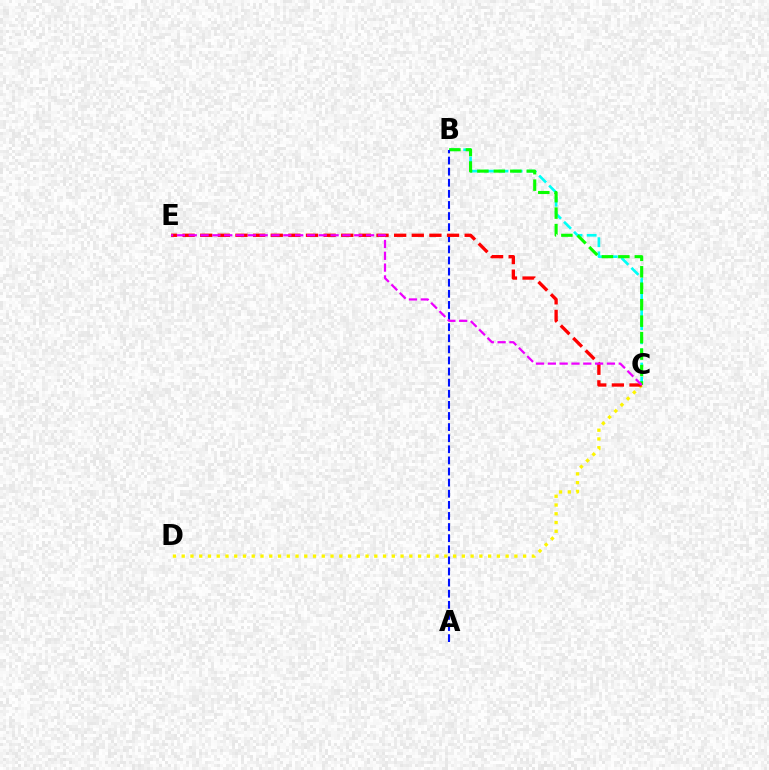{('C', 'D'): [{'color': '#fcf500', 'line_style': 'dotted', 'thickness': 2.38}], ('B', 'C'): [{'color': '#00fff6', 'line_style': 'dashed', 'thickness': 1.92}, {'color': '#08ff00', 'line_style': 'dashed', 'thickness': 2.24}], ('A', 'B'): [{'color': '#0010ff', 'line_style': 'dashed', 'thickness': 1.51}], ('C', 'E'): [{'color': '#ff0000', 'line_style': 'dashed', 'thickness': 2.39}, {'color': '#ee00ff', 'line_style': 'dashed', 'thickness': 1.61}]}